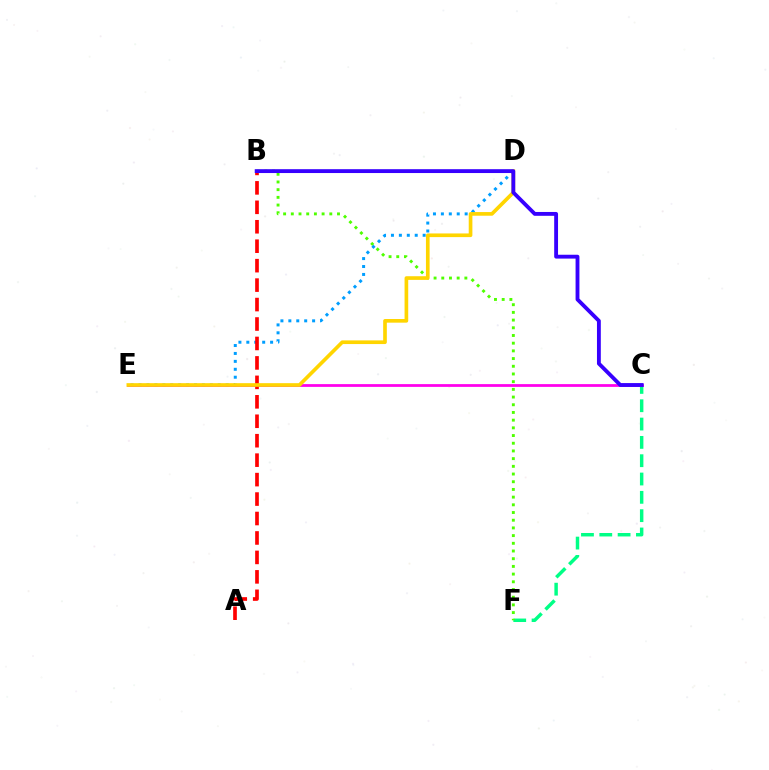{('C', 'F'): [{'color': '#00ff86', 'line_style': 'dashed', 'thickness': 2.49}], ('B', 'F'): [{'color': '#4fff00', 'line_style': 'dotted', 'thickness': 2.09}], ('D', 'E'): [{'color': '#009eff', 'line_style': 'dotted', 'thickness': 2.15}, {'color': '#ffd500', 'line_style': 'solid', 'thickness': 2.64}], ('C', 'E'): [{'color': '#ff00ed', 'line_style': 'solid', 'thickness': 1.99}], ('A', 'B'): [{'color': '#ff0000', 'line_style': 'dashed', 'thickness': 2.64}], ('B', 'C'): [{'color': '#3700ff', 'line_style': 'solid', 'thickness': 2.77}]}